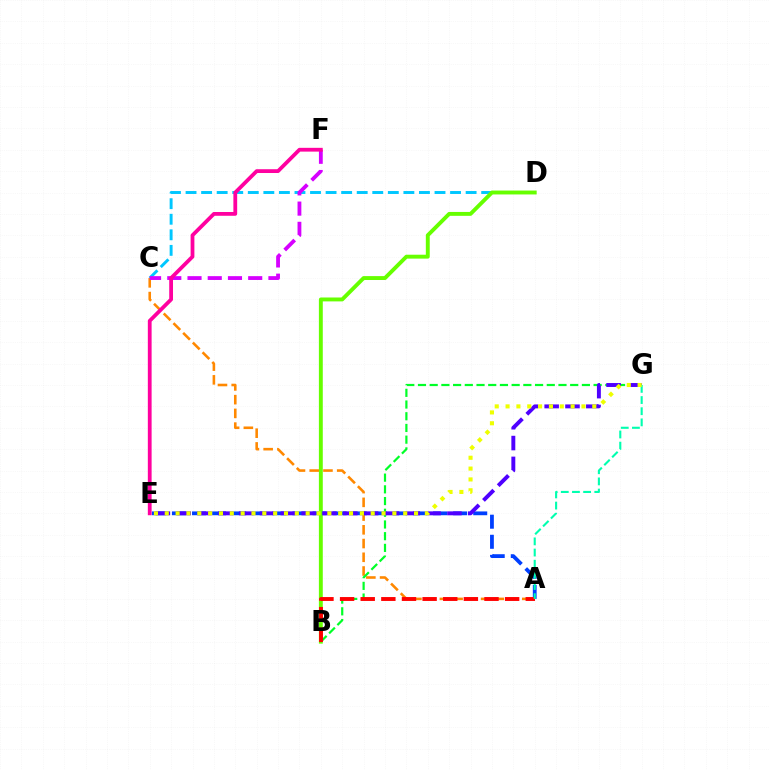{('C', 'D'): [{'color': '#00c7ff', 'line_style': 'dashed', 'thickness': 2.11}], ('A', 'E'): [{'color': '#003fff', 'line_style': 'dashed', 'thickness': 2.73}], ('A', 'C'): [{'color': '#ff8800', 'line_style': 'dashed', 'thickness': 1.87}], ('C', 'F'): [{'color': '#d600ff', 'line_style': 'dashed', 'thickness': 2.75}], ('B', 'D'): [{'color': '#66ff00', 'line_style': 'solid', 'thickness': 2.81}], ('E', 'F'): [{'color': '#ff00a0', 'line_style': 'solid', 'thickness': 2.72}], ('B', 'G'): [{'color': '#00ff27', 'line_style': 'dashed', 'thickness': 1.59}], ('E', 'G'): [{'color': '#4f00ff', 'line_style': 'dashed', 'thickness': 2.83}, {'color': '#eeff00', 'line_style': 'dotted', 'thickness': 2.94}], ('A', 'B'): [{'color': '#ff0000', 'line_style': 'dashed', 'thickness': 2.8}], ('A', 'G'): [{'color': '#00ffaf', 'line_style': 'dashed', 'thickness': 1.52}]}